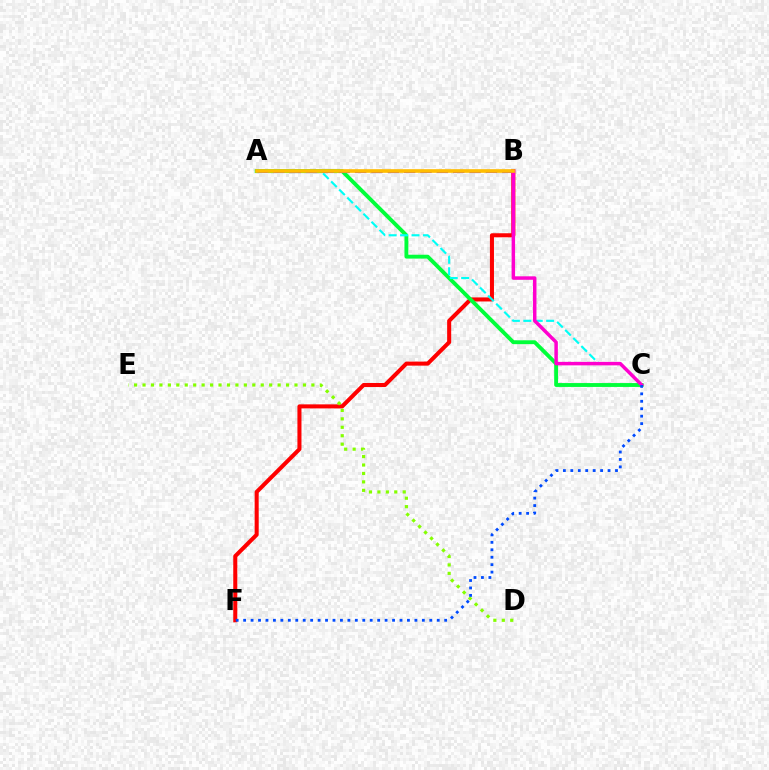{('B', 'F'): [{'color': '#ff0000', 'line_style': 'solid', 'thickness': 2.91}], ('A', 'C'): [{'color': '#00ff39', 'line_style': 'solid', 'thickness': 2.78}, {'color': '#00fff6', 'line_style': 'dashed', 'thickness': 1.55}], ('A', 'B'): [{'color': '#7200ff', 'line_style': 'dashed', 'thickness': 2.22}, {'color': '#ffbd00', 'line_style': 'solid', 'thickness': 2.62}], ('B', 'C'): [{'color': '#ff00cf', 'line_style': 'solid', 'thickness': 2.51}], ('D', 'E'): [{'color': '#84ff00', 'line_style': 'dotted', 'thickness': 2.29}], ('C', 'F'): [{'color': '#004bff', 'line_style': 'dotted', 'thickness': 2.02}]}